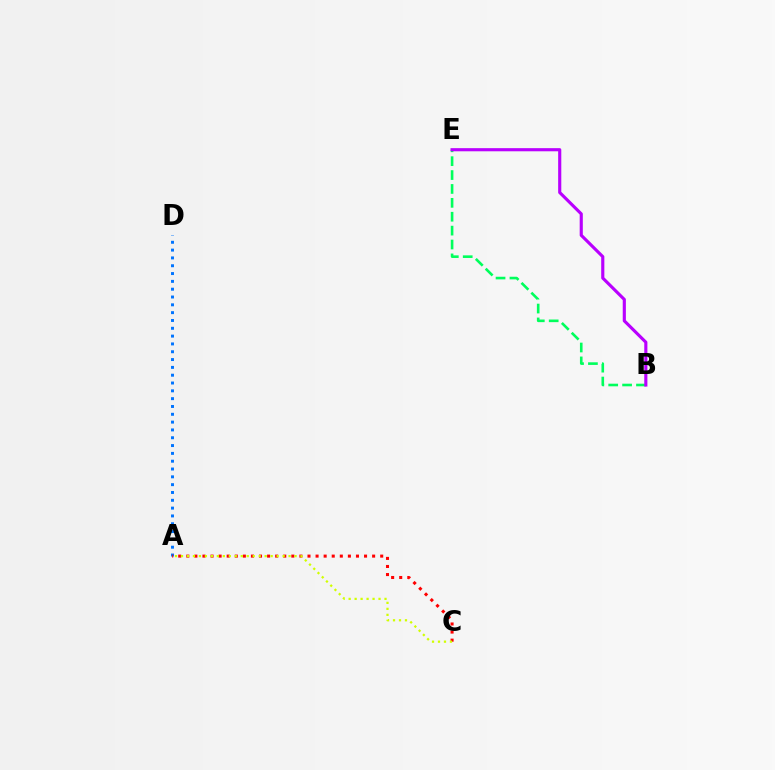{('A', 'D'): [{'color': '#0074ff', 'line_style': 'dotted', 'thickness': 2.12}], ('A', 'C'): [{'color': '#ff0000', 'line_style': 'dotted', 'thickness': 2.2}, {'color': '#d1ff00', 'line_style': 'dotted', 'thickness': 1.62}], ('B', 'E'): [{'color': '#00ff5c', 'line_style': 'dashed', 'thickness': 1.89}, {'color': '#b900ff', 'line_style': 'solid', 'thickness': 2.25}]}